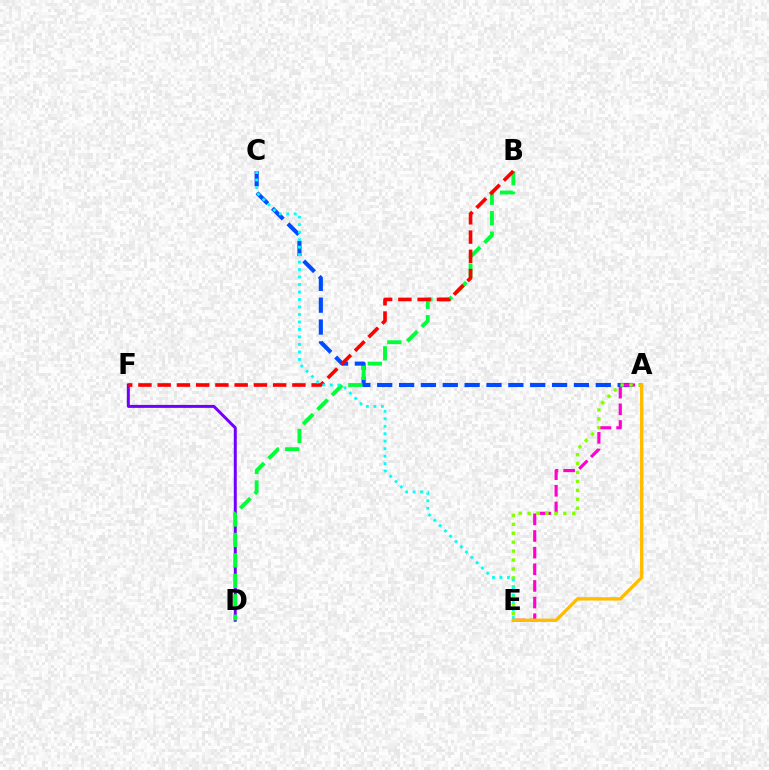{('A', 'C'): [{'color': '#004bff', 'line_style': 'dashed', 'thickness': 2.97}], ('D', 'F'): [{'color': '#7200ff', 'line_style': 'solid', 'thickness': 2.15}], ('A', 'E'): [{'color': '#ff00cf', 'line_style': 'dashed', 'thickness': 2.26}, {'color': '#84ff00', 'line_style': 'dotted', 'thickness': 2.42}, {'color': '#ffbd00', 'line_style': 'solid', 'thickness': 2.42}], ('B', 'D'): [{'color': '#00ff39', 'line_style': 'dashed', 'thickness': 2.78}], ('B', 'F'): [{'color': '#ff0000', 'line_style': 'dashed', 'thickness': 2.61}], ('C', 'E'): [{'color': '#00fff6', 'line_style': 'dotted', 'thickness': 2.03}]}